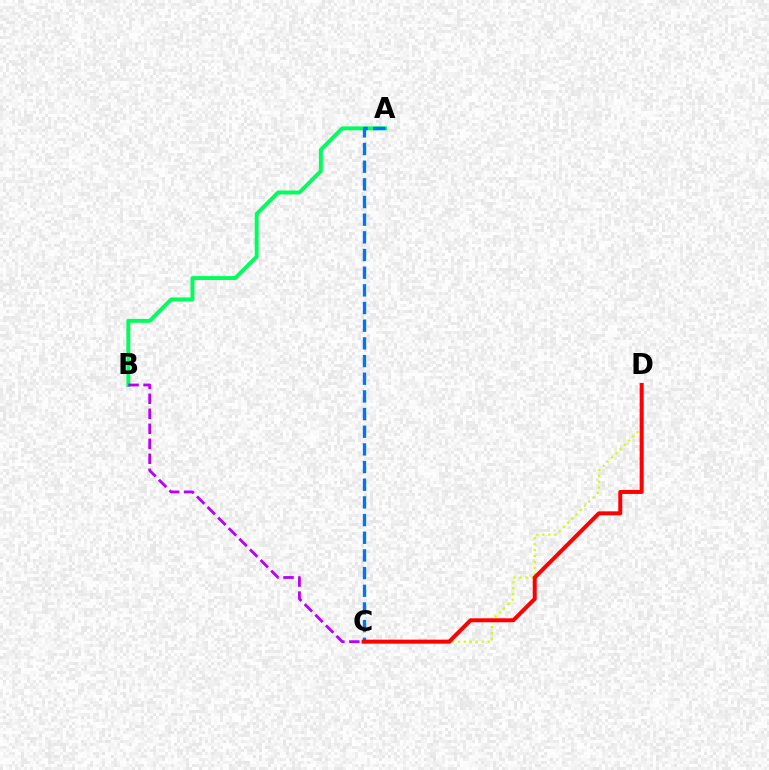{('C', 'D'): [{'color': '#d1ff00', 'line_style': 'dotted', 'thickness': 1.62}, {'color': '#ff0000', 'line_style': 'solid', 'thickness': 2.87}], ('A', 'B'): [{'color': '#00ff5c', 'line_style': 'solid', 'thickness': 2.83}], ('B', 'C'): [{'color': '#b900ff', 'line_style': 'dashed', 'thickness': 2.04}], ('A', 'C'): [{'color': '#0074ff', 'line_style': 'dashed', 'thickness': 2.4}]}